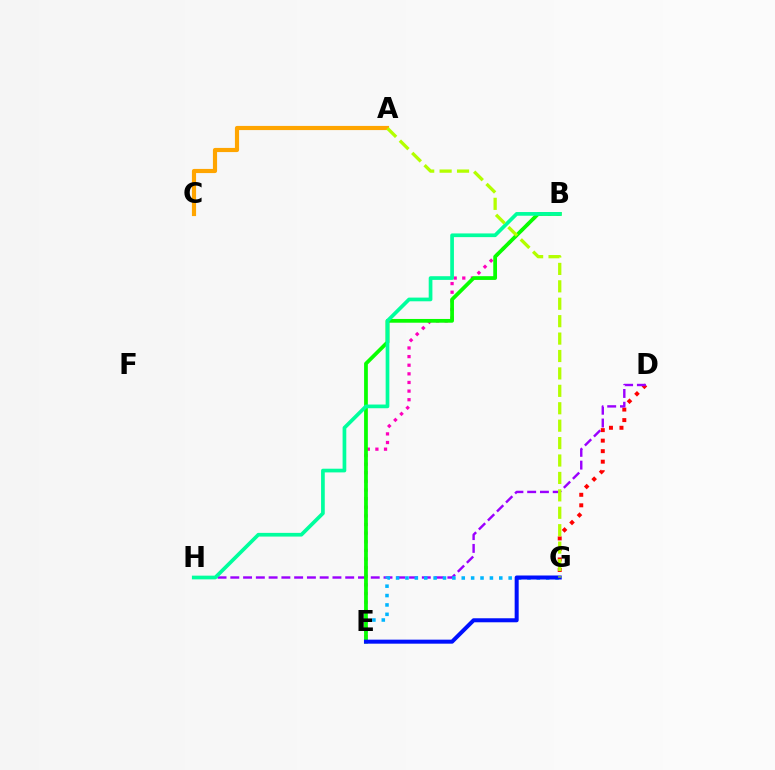{('D', 'G'): [{'color': '#ff0000', 'line_style': 'dotted', 'thickness': 2.86}], ('A', 'C'): [{'color': '#ffa500', 'line_style': 'solid', 'thickness': 2.99}], ('B', 'E'): [{'color': '#ff00bd', 'line_style': 'dotted', 'thickness': 2.34}, {'color': '#08ff00', 'line_style': 'solid', 'thickness': 2.7}], ('D', 'H'): [{'color': '#9b00ff', 'line_style': 'dashed', 'thickness': 1.73}], ('E', 'G'): [{'color': '#00b5ff', 'line_style': 'dotted', 'thickness': 2.55}, {'color': '#0010ff', 'line_style': 'solid', 'thickness': 2.89}], ('B', 'H'): [{'color': '#00ff9d', 'line_style': 'solid', 'thickness': 2.66}], ('A', 'G'): [{'color': '#b3ff00', 'line_style': 'dashed', 'thickness': 2.37}]}